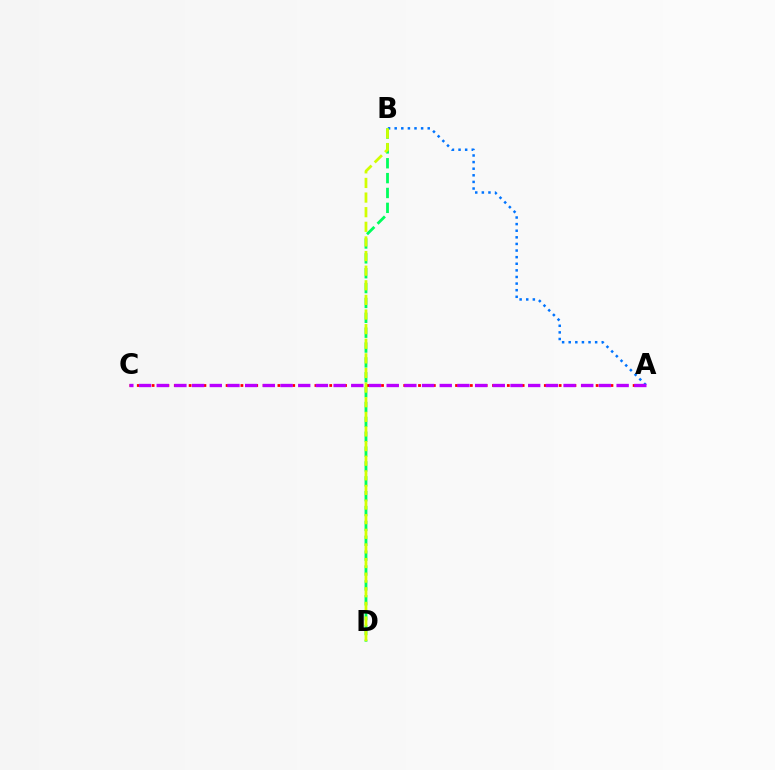{('A', 'B'): [{'color': '#0074ff', 'line_style': 'dotted', 'thickness': 1.8}], ('B', 'D'): [{'color': '#00ff5c', 'line_style': 'dashed', 'thickness': 2.02}, {'color': '#d1ff00', 'line_style': 'dashed', 'thickness': 1.99}], ('A', 'C'): [{'color': '#ff0000', 'line_style': 'dotted', 'thickness': 2.01}, {'color': '#b900ff', 'line_style': 'dashed', 'thickness': 2.4}]}